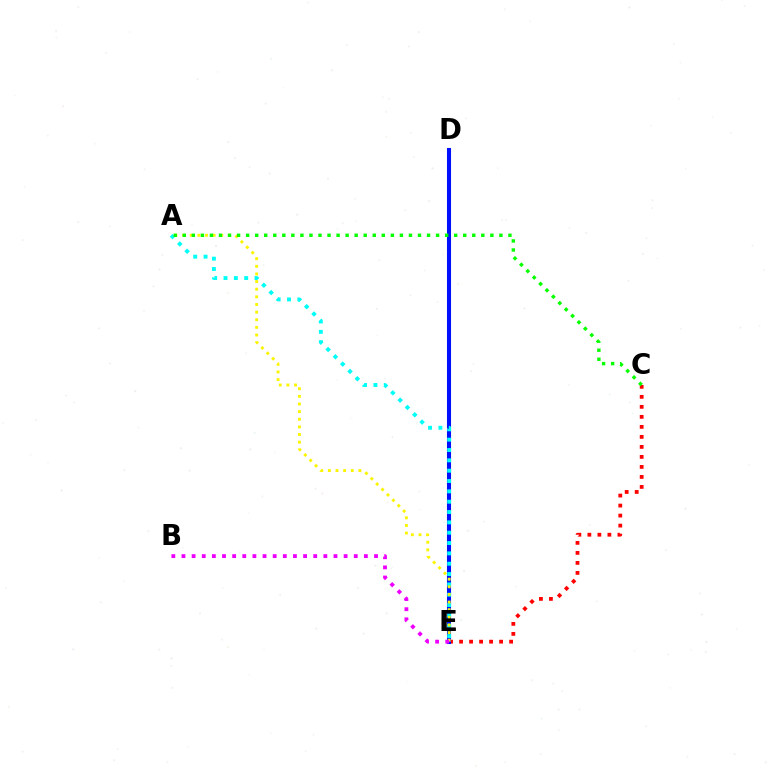{('C', 'E'): [{'color': '#ff0000', 'line_style': 'dotted', 'thickness': 2.72}], ('D', 'E'): [{'color': '#0010ff', 'line_style': 'solid', 'thickness': 2.93}], ('A', 'E'): [{'color': '#00fff6', 'line_style': 'dotted', 'thickness': 2.81}, {'color': '#fcf500', 'line_style': 'dotted', 'thickness': 2.07}], ('A', 'C'): [{'color': '#08ff00', 'line_style': 'dotted', 'thickness': 2.46}], ('B', 'E'): [{'color': '#ee00ff', 'line_style': 'dotted', 'thickness': 2.75}]}